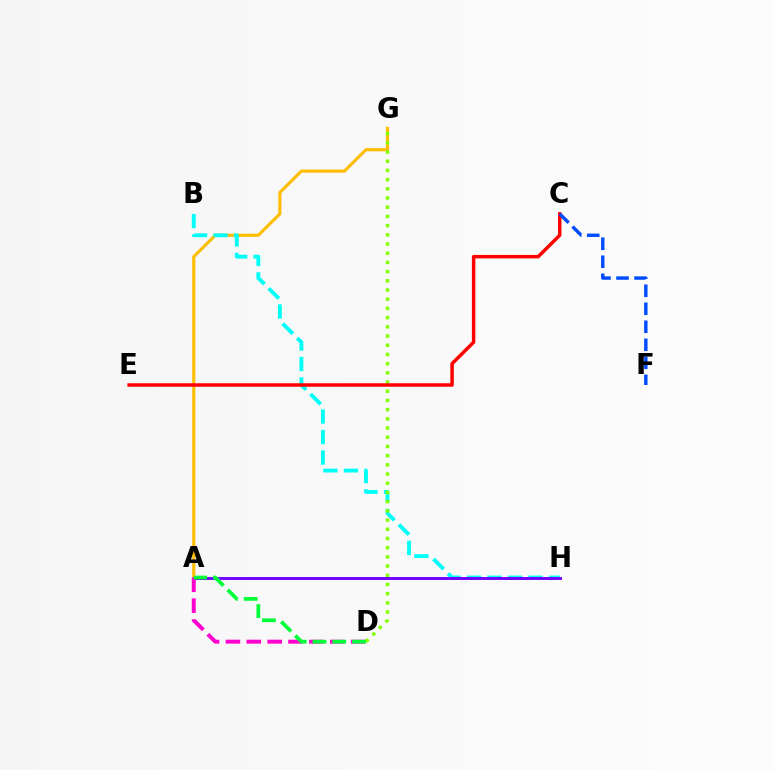{('A', 'G'): [{'color': '#ffbd00', 'line_style': 'solid', 'thickness': 2.23}], ('B', 'H'): [{'color': '#00fff6', 'line_style': 'dashed', 'thickness': 2.78}], ('D', 'G'): [{'color': '#84ff00', 'line_style': 'dotted', 'thickness': 2.5}], ('A', 'H'): [{'color': '#7200ff', 'line_style': 'solid', 'thickness': 2.09}], ('A', 'D'): [{'color': '#ff00cf', 'line_style': 'dashed', 'thickness': 2.84}, {'color': '#00ff39', 'line_style': 'dashed', 'thickness': 2.69}], ('C', 'E'): [{'color': '#ff0000', 'line_style': 'solid', 'thickness': 2.5}], ('C', 'F'): [{'color': '#004bff', 'line_style': 'dashed', 'thickness': 2.45}]}